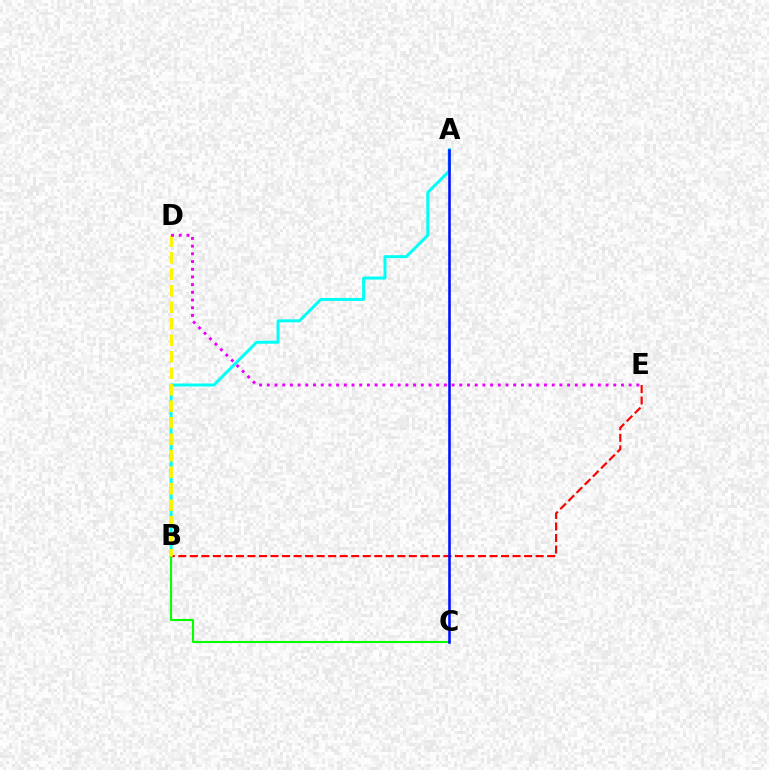{('A', 'B'): [{'color': '#00fff6', 'line_style': 'solid', 'thickness': 2.15}], ('B', 'E'): [{'color': '#ff0000', 'line_style': 'dashed', 'thickness': 1.57}], ('B', 'C'): [{'color': '#08ff00', 'line_style': 'solid', 'thickness': 1.52}], ('A', 'C'): [{'color': '#0010ff', 'line_style': 'solid', 'thickness': 1.86}], ('B', 'D'): [{'color': '#fcf500', 'line_style': 'dashed', 'thickness': 2.24}], ('D', 'E'): [{'color': '#ee00ff', 'line_style': 'dotted', 'thickness': 2.09}]}